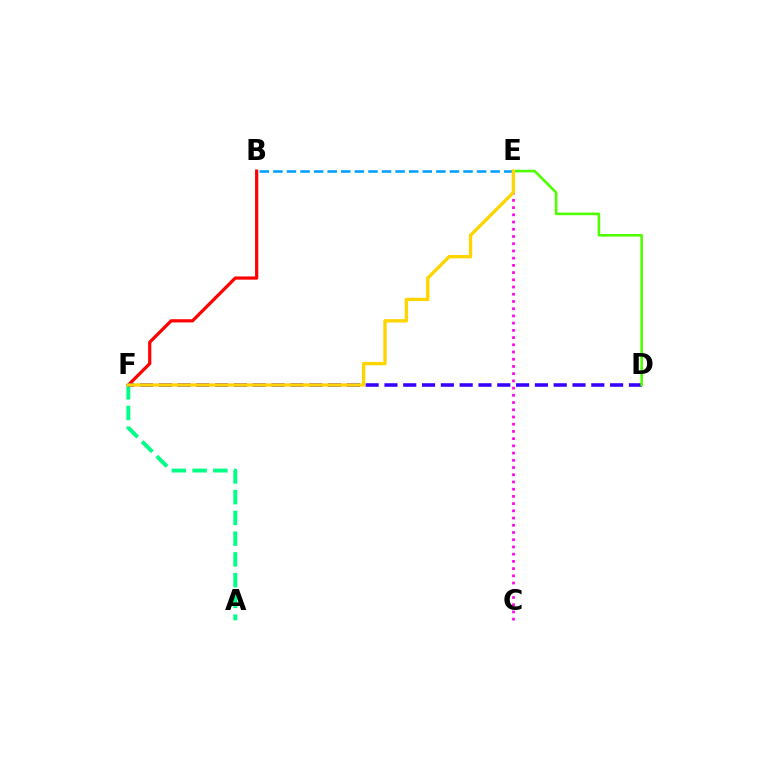{('A', 'F'): [{'color': '#00ff86', 'line_style': 'dashed', 'thickness': 2.82}], ('B', 'F'): [{'color': '#ff0000', 'line_style': 'solid', 'thickness': 2.32}], ('C', 'E'): [{'color': '#ff00ed', 'line_style': 'dotted', 'thickness': 1.96}], ('D', 'F'): [{'color': '#3700ff', 'line_style': 'dashed', 'thickness': 2.55}], ('B', 'E'): [{'color': '#009eff', 'line_style': 'dashed', 'thickness': 1.84}], ('D', 'E'): [{'color': '#4fff00', 'line_style': 'solid', 'thickness': 1.88}], ('E', 'F'): [{'color': '#ffd500', 'line_style': 'solid', 'thickness': 2.41}]}